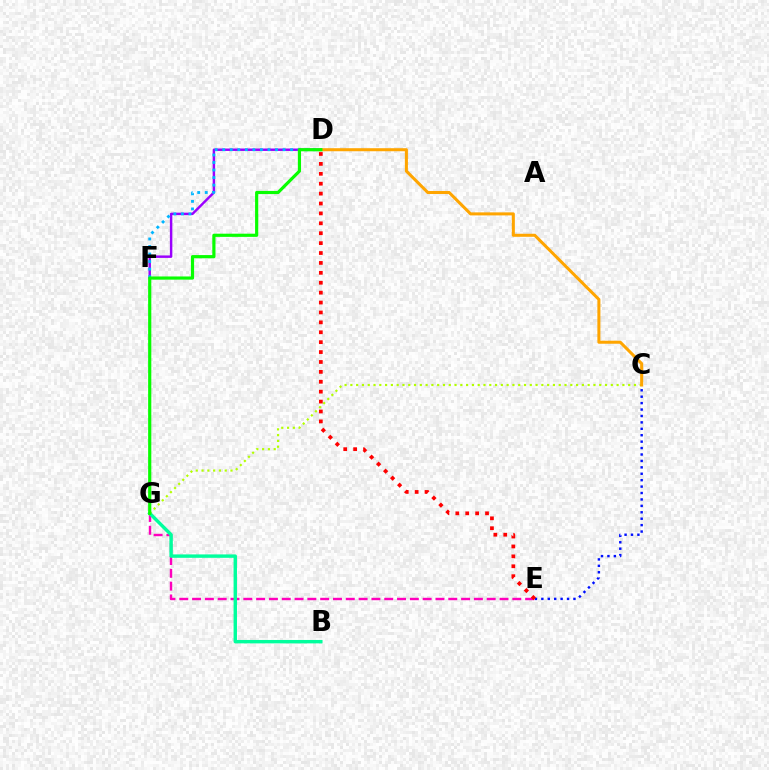{('D', 'F'): [{'color': '#9b00ff', 'line_style': 'solid', 'thickness': 1.76}, {'color': '#00b5ff', 'line_style': 'dotted', 'thickness': 2.05}], ('C', 'G'): [{'color': '#b3ff00', 'line_style': 'dotted', 'thickness': 1.57}], ('C', 'E'): [{'color': '#0010ff', 'line_style': 'dotted', 'thickness': 1.74}], ('C', 'D'): [{'color': '#ffa500', 'line_style': 'solid', 'thickness': 2.19}], ('E', 'G'): [{'color': '#ff00bd', 'line_style': 'dashed', 'thickness': 1.74}], ('B', 'G'): [{'color': '#00ff9d', 'line_style': 'solid', 'thickness': 2.45}], ('D', 'G'): [{'color': '#08ff00', 'line_style': 'solid', 'thickness': 2.29}], ('D', 'E'): [{'color': '#ff0000', 'line_style': 'dotted', 'thickness': 2.69}]}